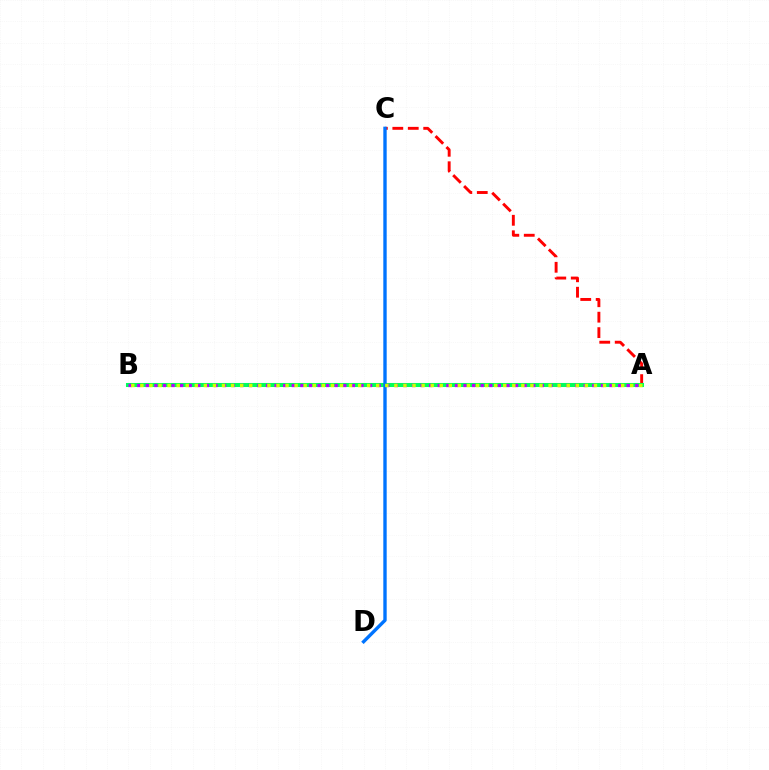{('A', 'C'): [{'color': '#ff0000', 'line_style': 'dashed', 'thickness': 2.1}], ('A', 'B'): [{'color': '#00ff5c', 'line_style': 'solid', 'thickness': 2.92}, {'color': '#b900ff', 'line_style': 'dotted', 'thickness': 2.33}, {'color': '#d1ff00', 'line_style': 'dotted', 'thickness': 2.46}], ('C', 'D'): [{'color': '#0074ff', 'line_style': 'solid', 'thickness': 2.43}]}